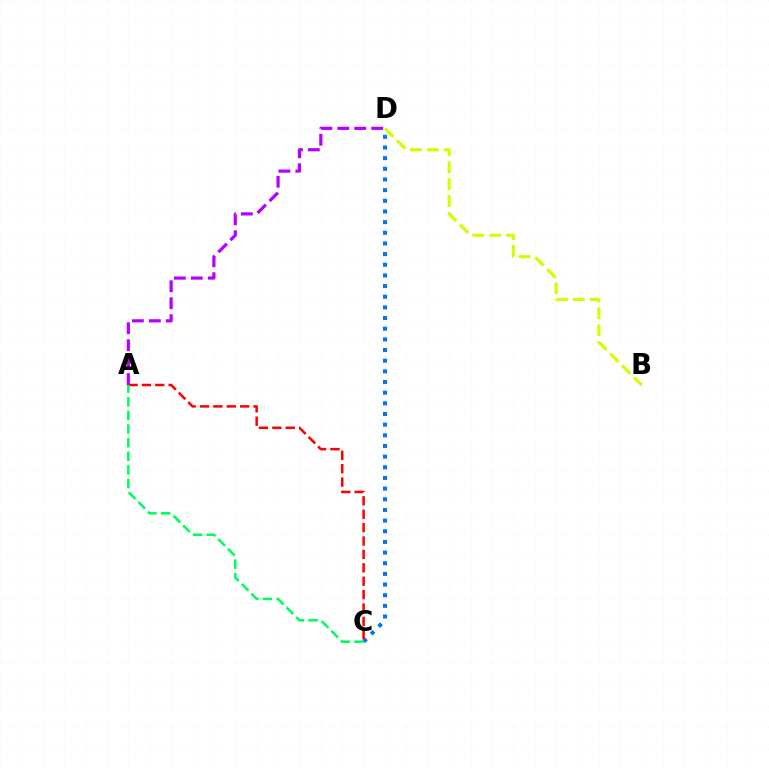{('B', 'D'): [{'color': '#d1ff00', 'line_style': 'dashed', 'thickness': 2.3}], ('C', 'D'): [{'color': '#0074ff', 'line_style': 'dotted', 'thickness': 2.9}], ('A', 'C'): [{'color': '#ff0000', 'line_style': 'dashed', 'thickness': 1.82}, {'color': '#00ff5c', 'line_style': 'dashed', 'thickness': 1.85}], ('A', 'D'): [{'color': '#b900ff', 'line_style': 'dashed', 'thickness': 2.3}]}